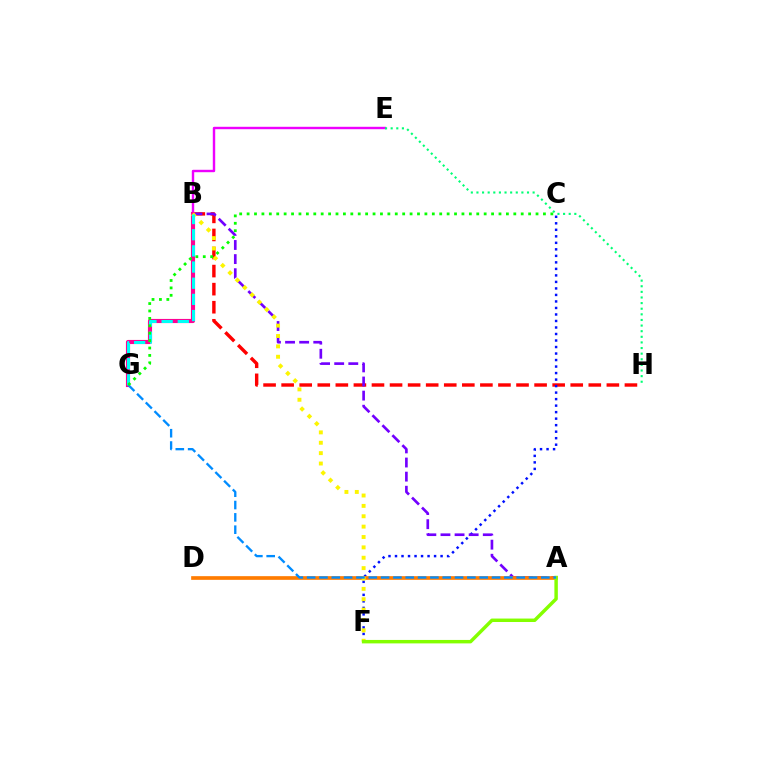{('B', 'H'): [{'color': '#ff0000', 'line_style': 'dashed', 'thickness': 2.45}], ('C', 'F'): [{'color': '#0010ff', 'line_style': 'dotted', 'thickness': 1.77}], ('A', 'B'): [{'color': '#7200ff', 'line_style': 'dashed', 'thickness': 1.92}], ('B', 'E'): [{'color': '#ee00ff', 'line_style': 'solid', 'thickness': 1.74}], ('B', 'G'): [{'color': '#ff0094', 'line_style': 'solid', 'thickness': 2.97}, {'color': '#00fff6', 'line_style': 'dashed', 'thickness': 2.2}], ('A', 'D'): [{'color': '#ff7c00', 'line_style': 'solid', 'thickness': 2.65}], ('B', 'F'): [{'color': '#fcf500', 'line_style': 'dotted', 'thickness': 2.82}], ('A', 'F'): [{'color': '#84ff00', 'line_style': 'solid', 'thickness': 2.48}], ('A', 'G'): [{'color': '#008cff', 'line_style': 'dashed', 'thickness': 1.67}], ('E', 'H'): [{'color': '#00ff74', 'line_style': 'dotted', 'thickness': 1.53}], ('C', 'G'): [{'color': '#08ff00', 'line_style': 'dotted', 'thickness': 2.01}]}